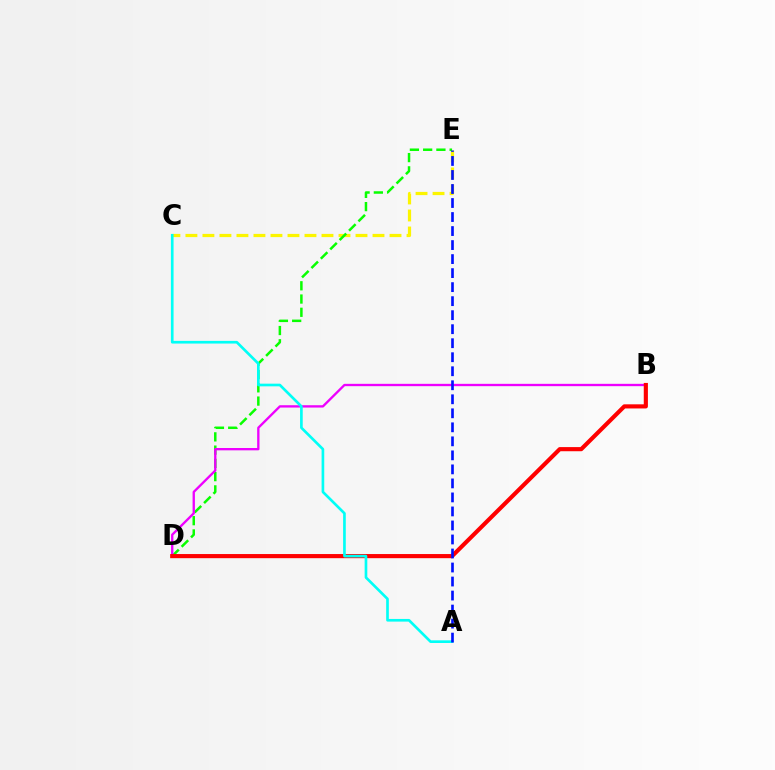{('C', 'E'): [{'color': '#fcf500', 'line_style': 'dashed', 'thickness': 2.31}], ('D', 'E'): [{'color': '#08ff00', 'line_style': 'dashed', 'thickness': 1.8}], ('B', 'D'): [{'color': '#ee00ff', 'line_style': 'solid', 'thickness': 1.68}, {'color': '#ff0000', 'line_style': 'solid', 'thickness': 2.98}], ('A', 'C'): [{'color': '#00fff6', 'line_style': 'solid', 'thickness': 1.92}], ('A', 'E'): [{'color': '#0010ff', 'line_style': 'dashed', 'thickness': 1.9}]}